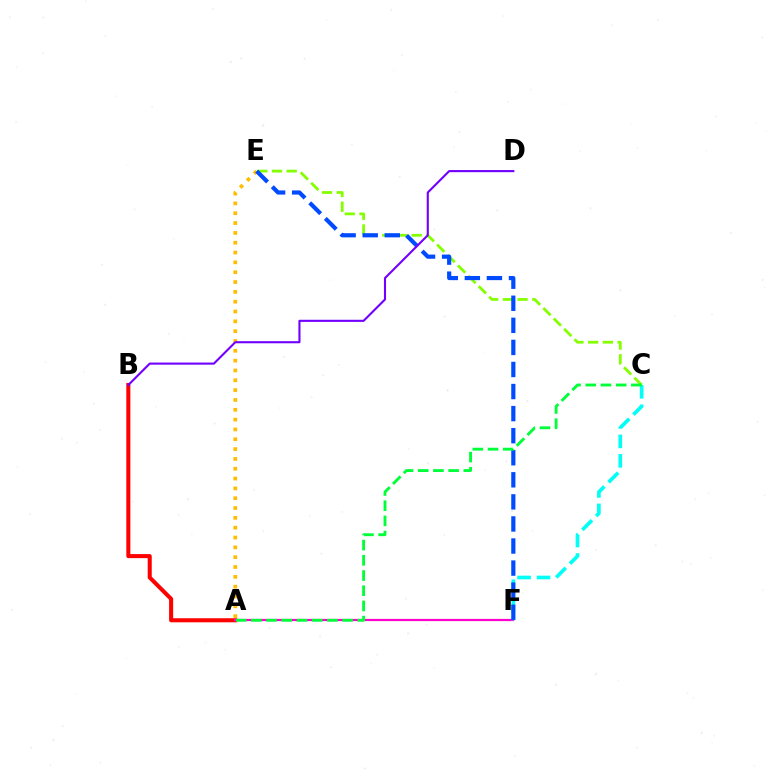{('C', 'E'): [{'color': '#84ff00', 'line_style': 'dashed', 'thickness': 2.0}], ('A', 'E'): [{'color': '#ffbd00', 'line_style': 'dotted', 'thickness': 2.67}], ('A', 'B'): [{'color': '#ff0000', 'line_style': 'solid', 'thickness': 2.92}], ('A', 'F'): [{'color': '#ff00cf', 'line_style': 'solid', 'thickness': 1.59}], ('C', 'F'): [{'color': '#00fff6', 'line_style': 'dashed', 'thickness': 2.65}], ('E', 'F'): [{'color': '#004bff', 'line_style': 'dashed', 'thickness': 3.0}], ('B', 'D'): [{'color': '#7200ff', 'line_style': 'solid', 'thickness': 1.52}], ('A', 'C'): [{'color': '#00ff39', 'line_style': 'dashed', 'thickness': 2.07}]}